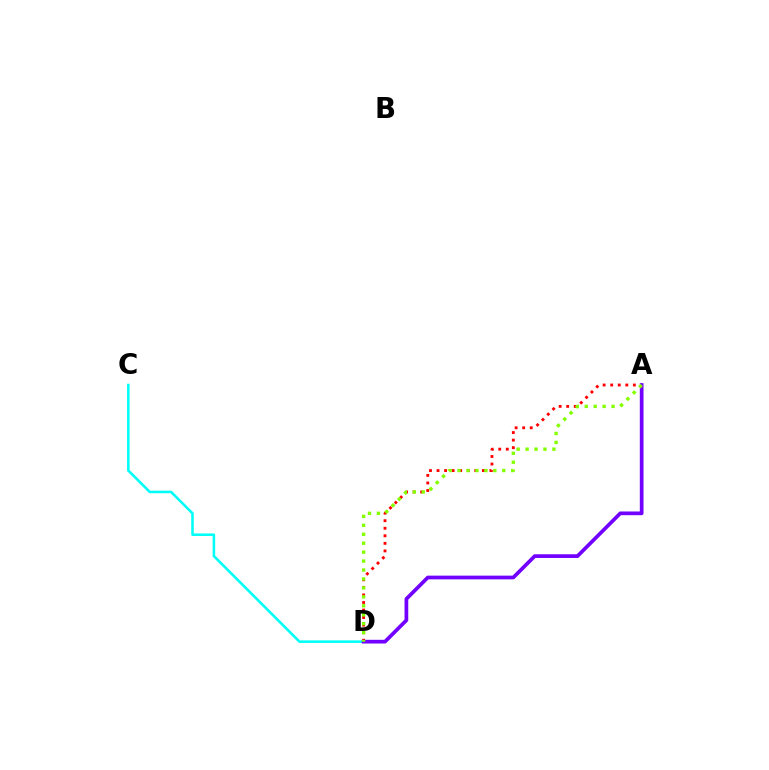{('A', 'D'): [{'color': '#ff0000', 'line_style': 'dotted', 'thickness': 2.05}, {'color': '#7200ff', 'line_style': 'solid', 'thickness': 2.67}, {'color': '#84ff00', 'line_style': 'dotted', 'thickness': 2.43}], ('C', 'D'): [{'color': '#00fff6', 'line_style': 'solid', 'thickness': 1.85}]}